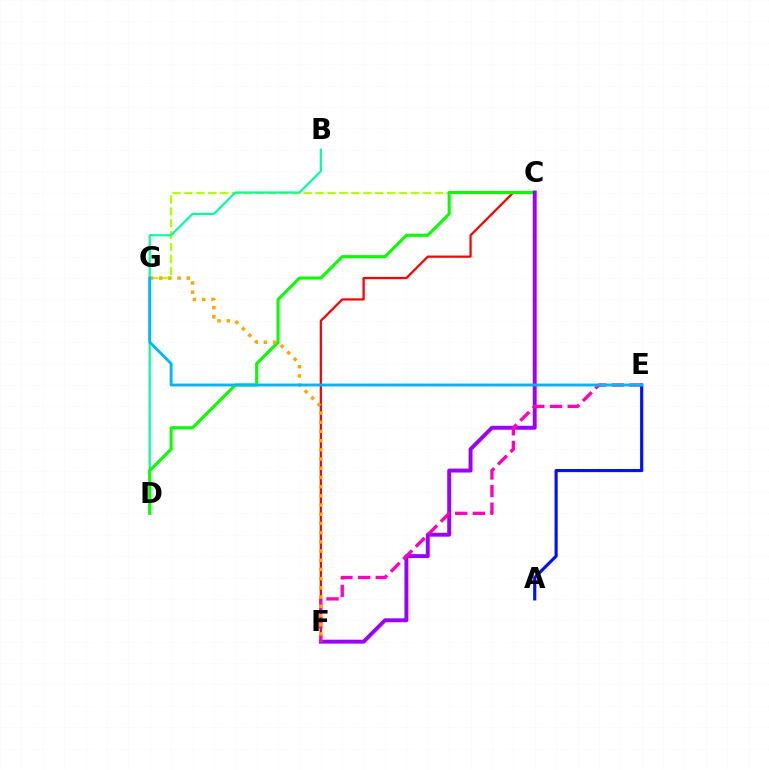{('C', 'F'): [{'color': '#ff0000', 'line_style': 'solid', 'thickness': 1.62}, {'color': '#9b00ff', 'line_style': 'solid', 'thickness': 2.82}], ('C', 'G'): [{'color': '#b3ff00', 'line_style': 'dashed', 'thickness': 1.62}], ('B', 'D'): [{'color': '#00ff9d', 'line_style': 'solid', 'thickness': 1.56}], ('A', 'E'): [{'color': '#0010ff', 'line_style': 'solid', 'thickness': 2.26}], ('C', 'D'): [{'color': '#08ff00', 'line_style': 'solid', 'thickness': 2.23}], ('E', 'F'): [{'color': '#ff00bd', 'line_style': 'dashed', 'thickness': 2.4}], ('F', 'G'): [{'color': '#ffa500', 'line_style': 'dotted', 'thickness': 2.5}], ('E', 'G'): [{'color': '#00b5ff', 'line_style': 'solid', 'thickness': 2.07}]}